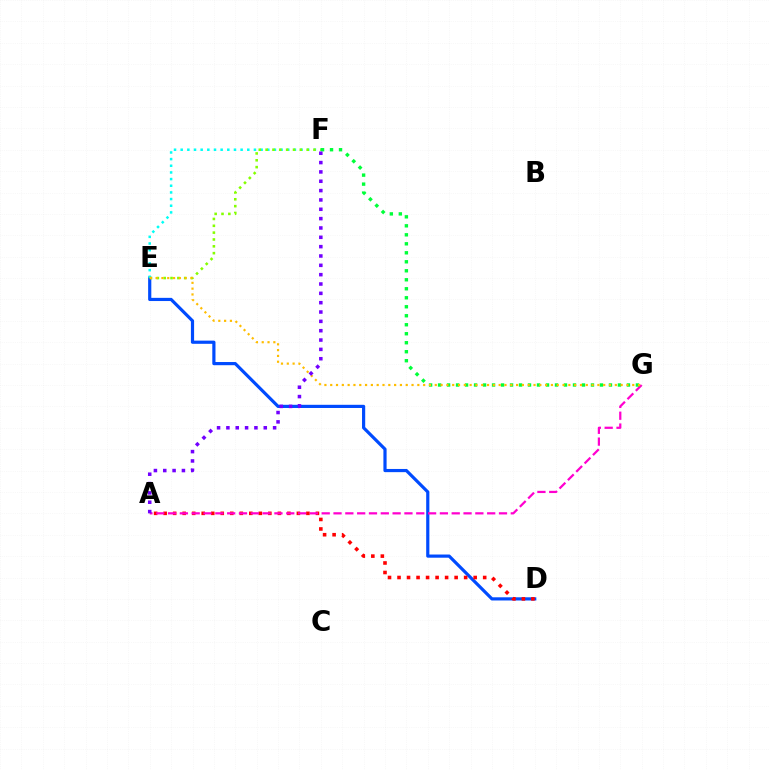{('D', 'E'): [{'color': '#004bff', 'line_style': 'solid', 'thickness': 2.29}], ('A', 'D'): [{'color': '#ff0000', 'line_style': 'dotted', 'thickness': 2.59}], ('E', 'F'): [{'color': '#00fff6', 'line_style': 'dotted', 'thickness': 1.81}, {'color': '#84ff00', 'line_style': 'dotted', 'thickness': 1.86}], ('A', 'G'): [{'color': '#ff00cf', 'line_style': 'dashed', 'thickness': 1.61}], ('F', 'G'): [{'color': '#00ff39', 'line_style': 'dotted', 'thickness': 2.44}], ('E', 'G'): [{'color': '#ffbd00', 'line_style': 'dotted', 'thickness': 1.58}], ('A', 'F'): [{'color': '#7200ff', 'line_style': 'dotted', 'thickness': 2.54}]}